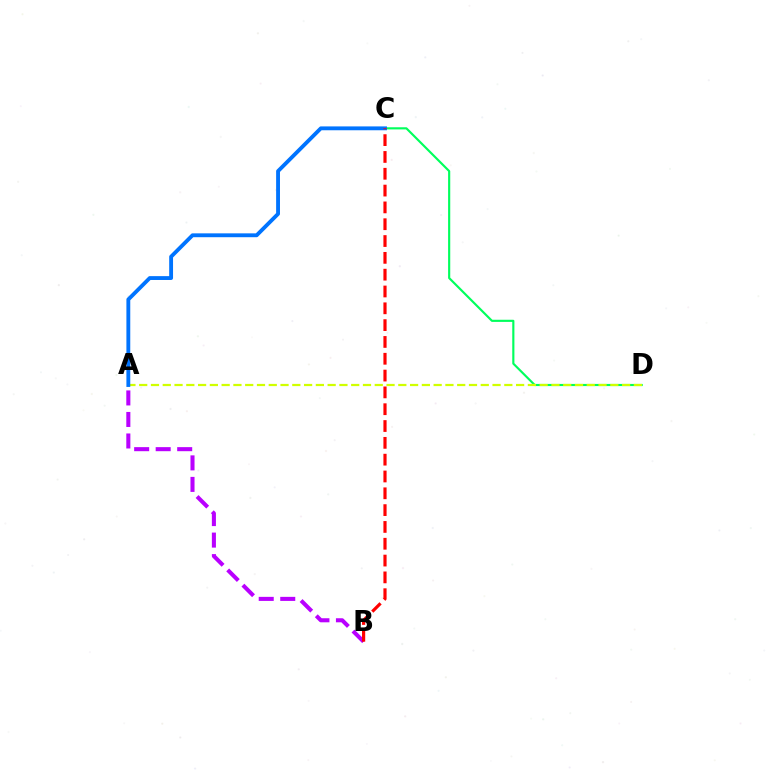{('C', 'D'): [{'color': '#00ff5c', 'line_style': 'solid', 'thickness': 1.55}], ('A', 'D'): [{'color': '#d1ff00', 'line_style': 'dashed', 'thickness': 1.6}], ('A', 'B'): [{'color': '#b900ff', 'line_style': 'dashed', 'thickness': 2.92}], ('A', 'C'): [{'color': '#0074ff', 'line_style': 'solid', 'thickness': 2.78}], ('B', 'C'): [{'color': '#ff0000', 'line_style': 'dashed', 'thickness': 2.28}]}